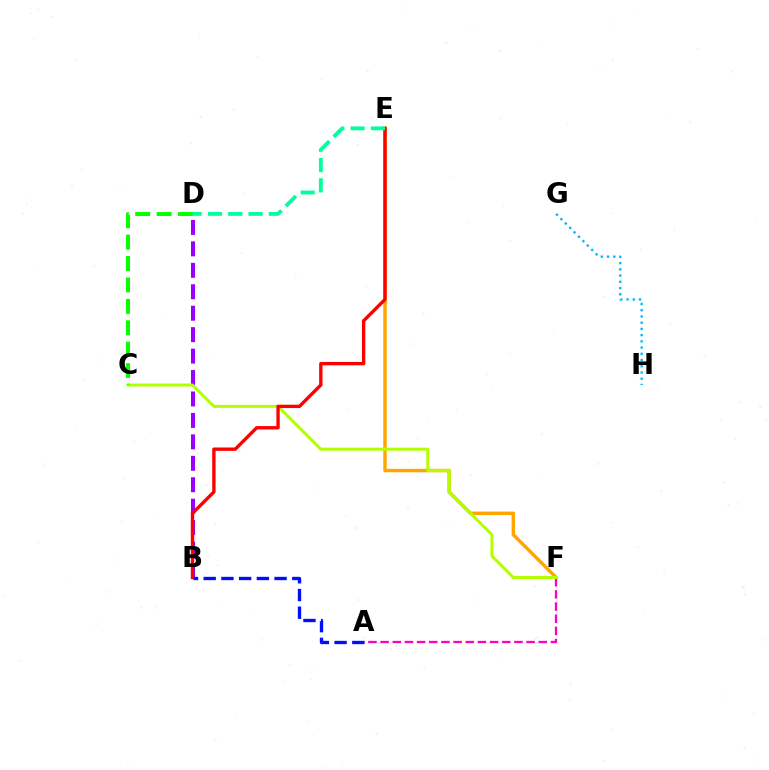{('E', 'F'): [{'color': '#ffa500', 'line_style': 'solid', 'thickness': 2.49}], ('A', 'F'): [{'color': '#ff00bd', 'line_style': 'dashed', 'thickness': 1.65}], ('B', 'D'): [{'color': '#9b00ff', 'line_style': 'dashed', 'thickness': 2.91}], ('C', 'F'): [{'color': '#b3ff00', 'line_style': 'solid', 'thickness': 2.16}], ('G', 'H'): [{'color': '#00b5ff', 'line_style': 'dotted', 'thickness': 1.69}], ('B', 'E'): [{'color': '#ff0000', 'line_style': 'solid', 'thickness': 2.42}], ('A', 'B'): [{'color': '#0010ff', 'line_style': 'dashed', 'thickness': 2.41}], ('C', 'D'): [{'color': '#08ff00', 'line_style': 'dashed', 'thickness': 2.91}], ('D', 'E'): [{'color': '#00ff9d', 'line_style': 'dashed', 'thickness': 2.76}]}